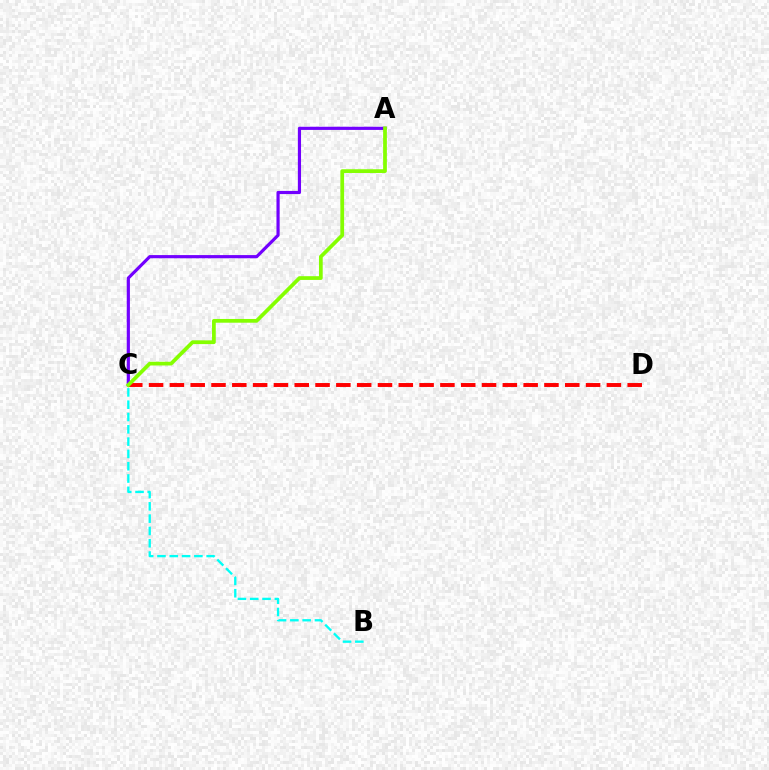{('A', 'C'): [{'color': '#7200ff', 'line_style': 'solid', 'thickness': 2.28}, {'color': '#84ff00', 'line_style': 'solid', 'thickness': 2.69}], ('B', 'C'): [{'color': '#00fff6', 'line_style': 'dashed', 'thickness': 1.67}], ('C', 'D'): [{'color': '#ff0000', 'line_style': 'dashed', 'thickness': 2.83}]}